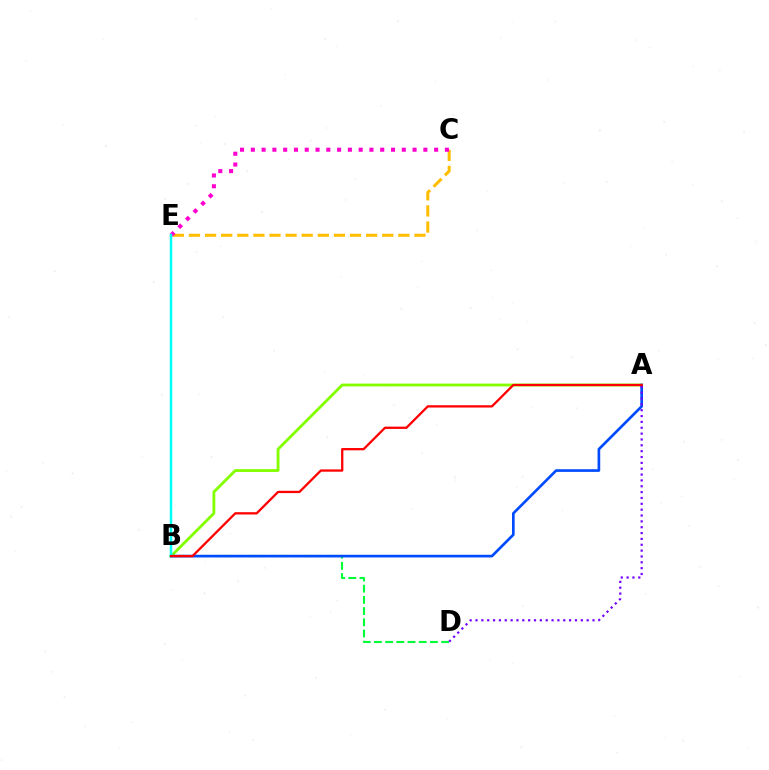{('C', 'E'): [{'color': '#ffbd00', 'line_style': 'dashed', 'thickness': 2.19}, {'color': '#ff00cf', 'line_style': 'dotted', 'thickness': 2.93}], ('A', 'B'): [{'color': '#84ff00', 'line_style': 'solid', 'thickness': 2.04}, {'color': '#004bff', 'line_style': 'solid', 'thickness': 1.92}, {'color': '#ff0000', 'line_style': 'solid', 'thickness': 1.65}], ('B', 'D'): [{'color': '#00ff39', 'line_style': 'dashed', 'thickness': 1.52}], ('A', 'D'): [{'color': '#7200ff', 'line_style': 'dotted', 'thickness': 1.59}], ('B', 'E'): [{'color': '#00fff6', 'line_style': 'solid', 'thickness': 1.8}]}